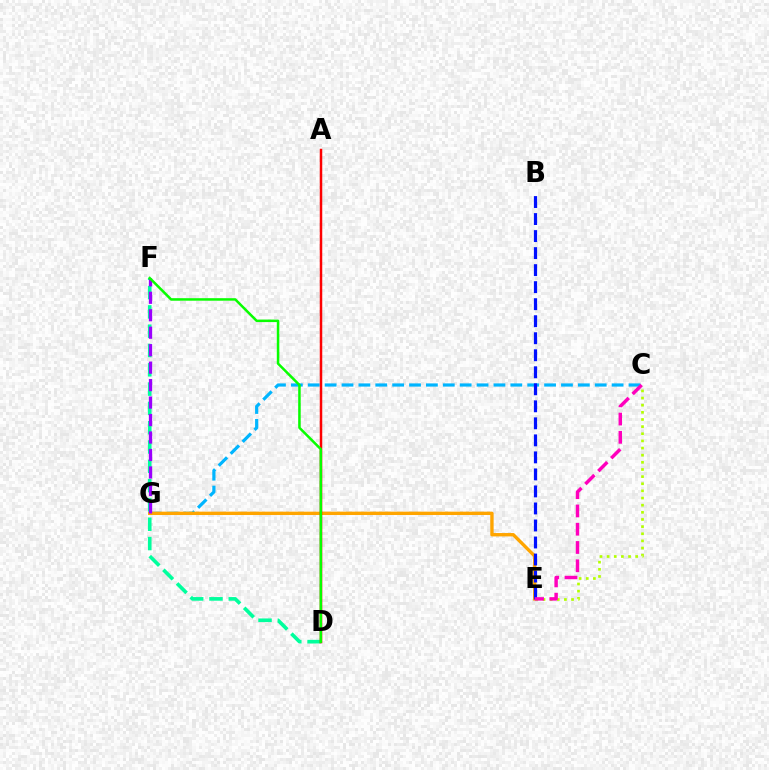{('C', 'G'): [{'color': '#00b5ff', 'line_style': 'dashed', 'thickness': 2.29}], ('C', 'E'): [{'color': '#b3ff00', 'line_style': 'dotted', 'thickness': 1.94}, {'color': '#ff00bd', 'line_style': 'dashed', 'thickness': 2.48}], ('E', 'G'): [{'color': '#ffa500', 'line_style': 'solid', 'thickness': 2.43}], ('D', 'F'): [{'color': '#00ff9d', 'line_style': 'dashed', 'thickness': 2.62}, {'color': '#08ff00', 'line_style': 'solid', 'thickness': 1.81}], ('B', 'E'): [{'color': '#0010ff', 'line_style': 'dashed', 'thickness': 2.31}], ('F', 'G'): [{'color': '#9b00ff', 'line_style': 'dashed', 'thickness': 2.37}], ('A', 'D'): [{'color': '#ff0000', 'line_style': 'solid', 'thickness': 1.8}]}